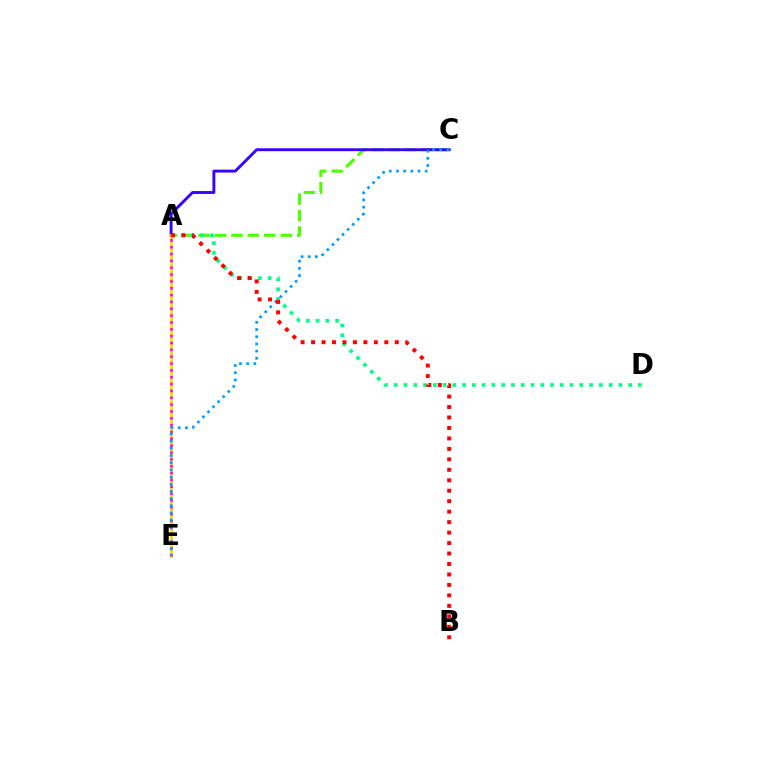{('A', 'C'): [{'color': '#4fff00', 'line_style': 'dashed', 'thickness': 2.23}, {'color': '#3700ff', 'line_style': 'solid', 'thickness': 2.08}], ('A', 'D'): [{'color': '#00ff86', 'line_style': 'dotted', 'thickness': 2.65}], ('A', 'E'): [{'color': '#ffd500', 'line_style': 'solid', 'thickness': 1.94}, {'color': '#ff00ed', 'line_style': 'dotted', 'thickness': 1.86}], ('C', 'E'): [{'color': '#009eff', 'line_style': 'dotted', 'thickness': 1.95}], ('A', 'B'): [{'color': '#ff0000', 'line_style': 'dotted', 'thickness': 2.84}]}